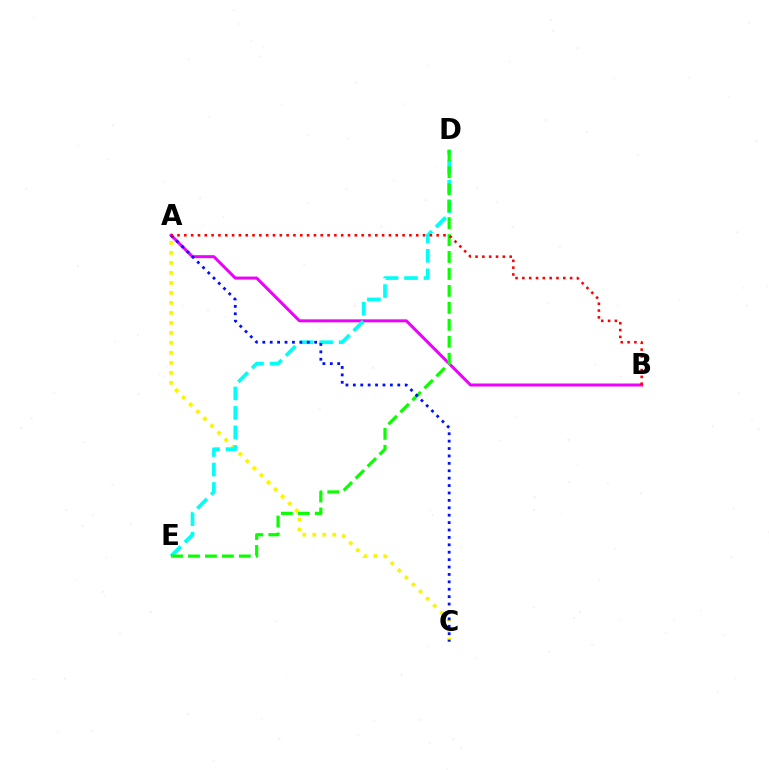{('A', 'C'): [{'color': '#fcf500', 'line_style': 'dotted', 'thickness': 2.72}, {'color': '#0010ff', 'line_style': 'dotted', 'thickness': 2.01}], ('A', 'B'): [{'color': '#ee00ff', 'line_style': 'solid', 'thickness': 2.15}, {'color': '#ff0000', 'line_style': 'dotted', 'thickness': 1.85}], ('D', 'E'): [{'color': '#00fff6', 'line_style': 'dashed', 'thickness': 2.65}, {'color': '#08ff00', 'line_style': 'dashed', 'thickness': 2.3}]}